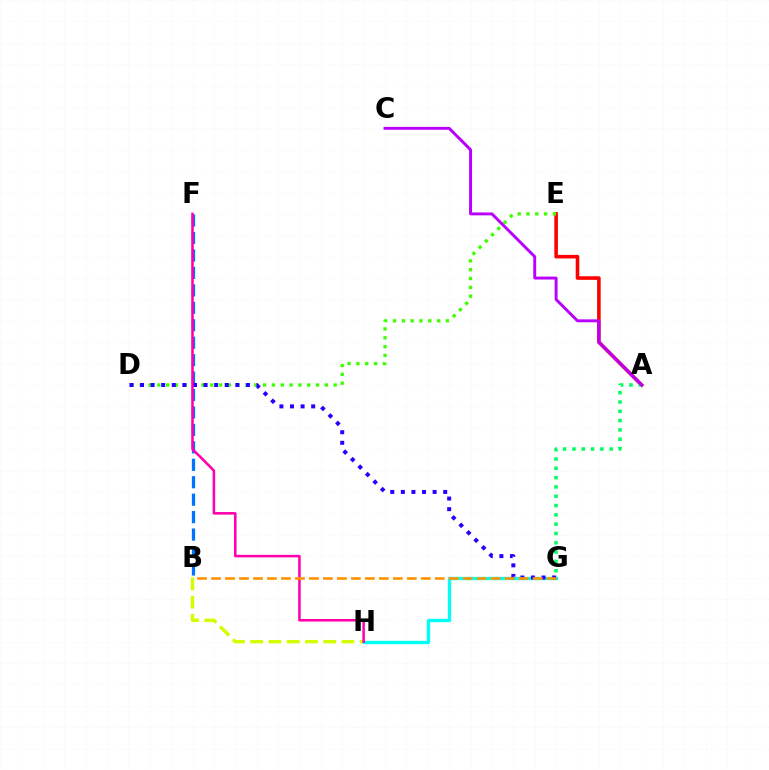{('A', 'E'): [{'color': '#ff0000', 'line_style': 'solid', 'thickness': 2.58}], ('D', 'E'): [{'color': '#3dff00', 'line_style': 'dotted', 'thickness': 2.4}], ('B', 'F'): [{'color': '#0074ff', 'line_style': 'dashed', 'thickness': 2.37}], ('B', 'H'): [{'color': '#d1ff00', 'line_style': 'dashed', 'thickness': 2.48}], ('G', 'H'): [{'color': '#00fff6', 'line_style': 'solid', 'thickness': 2.4}], ('D', 'G'): [{'color': '#2500ff', 'line_style': 'dotted', 'thickness': 2.88}], ('F', 'H'): [{'color': '#ff00ac', 'line_style': 'solid', 'thickness': 1.84}], ('B', 'G'): [{'color': '#ff9400', 'line_style': 'dashed', 'thickness': 1.9}], ('A', 'G'): [{'color': '#00ff5c', 'line_style': 'dotted', 'thickness': 2.53}], ('A', 'C'): [{'color': '#b900ff', 'line_style': 'solid', 'thickness': 2.11}]}